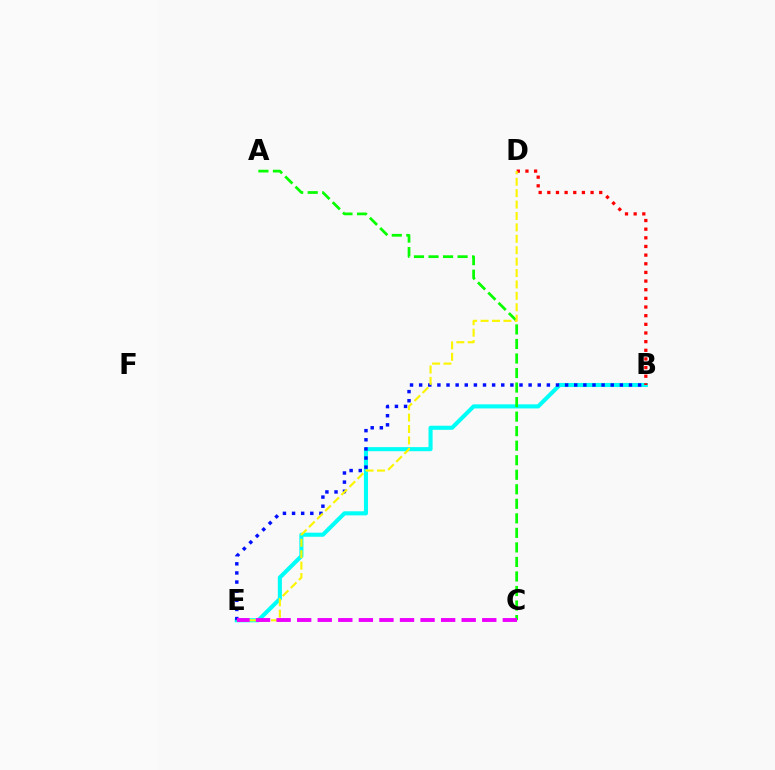{('B', 'E'): [{'color': '#00fff6', 'line_style': 'solid', 'thickness': 2.94}, {'color': '#0010ff', 'line_style': 'dotted', 'thickness': 2.48}], ('B', 'D'): [{'color': '#ff0000', 'line_style': 'dotted', 'thickness': 2.35}], ('A', 'C'): [{'color': '#08ff00', 'line_style': 'dashed', 'thickness': 1.97}], ('D', 'E'): [{'color': '#fcf500', 'line_style': 'dashed', 'thickness': 1.55}], ('C', 'E'): [{'color': '#ee00ff', 'line_style': 'dashed', 'thickness': 2.79}]}